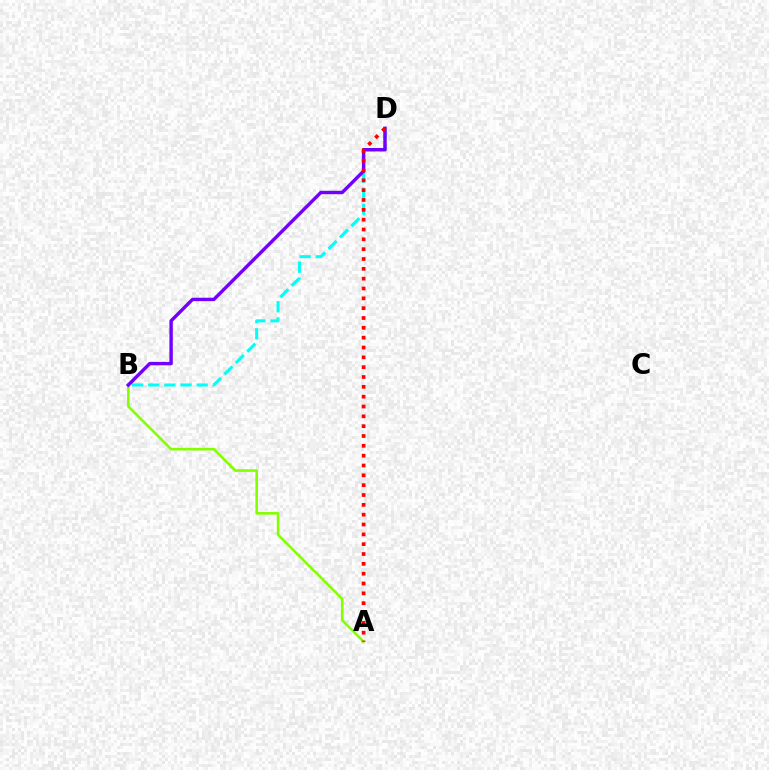{('A', 'B'): [{'color': '#84ff00', 'line_style': 'solid', 'thickness': 1.87}], ('B', 'D'): [{'color': '#00fff6', 'line_style': 'dashed', 'thickness': 2.19}, {'color': '#7200ff', 'line_style': 'solid', 'thickness': 2.46}], ('A', 'D'): [{'color': '#ff0000', 'line_style': 'dotted', 'thickness': 2.67}]}